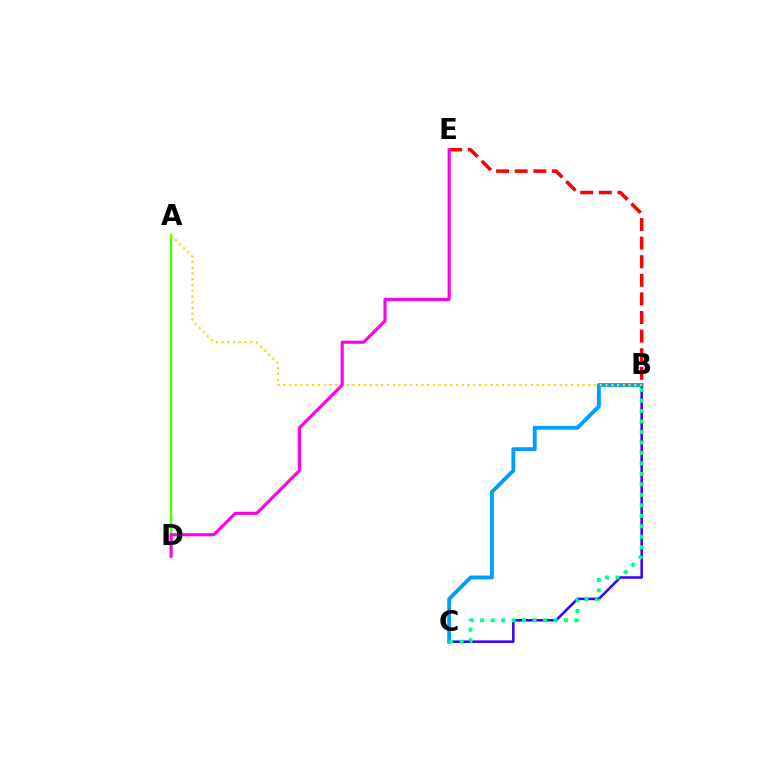{('B', 'C'): [{'color': '#3700ff', 'line_style': 'solid', 'thickness': 1.83}, {'color': '#009eff', 'line_style': 'solid', 'thickness': 2.78}, {'color': '#00ff86', 'line_style': 'dotted', 'thickness': 2.85}], ('B', 'E'): [{'color': '#ff0000', 'line_style': 'dashed', 'thickness': 2.53}], ('A', 'D'): [{'color': '#4fff00', 'line_style': 'solid', 'thickness': 1.72}], ('A', 'B'): [{'color': '#ffd500', 'line_style': 'dotted', 'thickness': 1.56}], ('D', 'E'): [{'color': '#ff00ed', 'line_style': 'solid', 'thickness': 2.25}]}